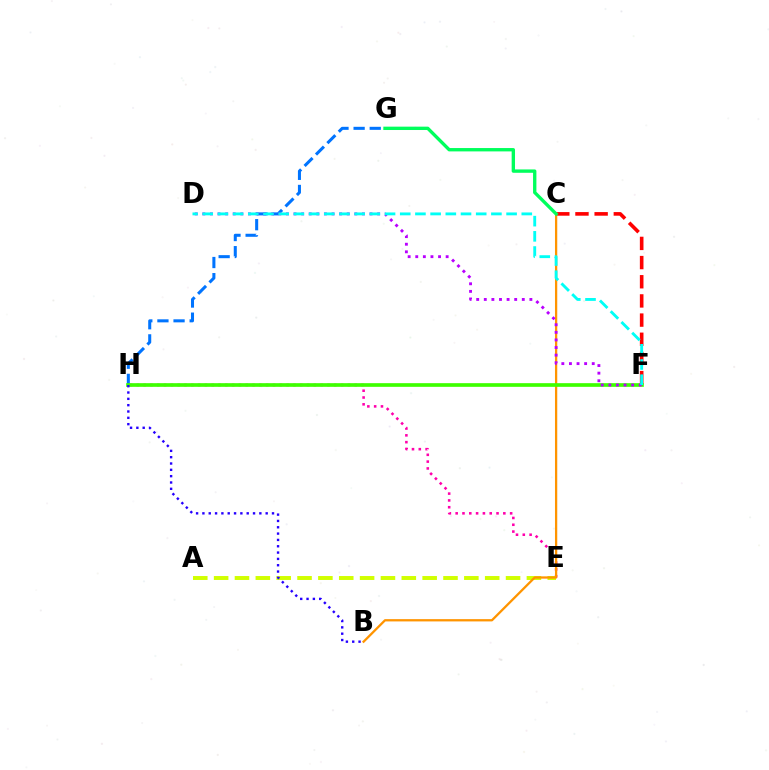{('C', 'F'): [{'color': '#ff0000', 'line_style': 'dashed', 'thickness': 2.6}], ('G', 'H'): [{'color': '#0074ff', 'line_style': 'dashed', 'thickness': 2.19}], ('E', 'H'): [{'color': '#ff00ac', 'line_style': 'dotted', 'thickness': 1.85}], ('A', 'E'): [{'color': '#d1ff00', 'line_style': 'dashed', 'thickness': 2.83}], ('B', 'C'): [{'color': '#ff9400', 'line_style': 'solid', 'thickness': 1.64}], ('F', 'H'): [{'color': '#3dff00', 'line_style': 'solid', 'thickness': 2.64}], ('C', 'G'): [{'color': '#00ff5c', 'line_style': 'solid', 'thickness': 2.41}], ('D', 'F'): [{'color': '#b900ff', 'line_style': 'dotted', 'thickness': 2.06}, {'color': '#00fff6', 'line_style': 'dashed', 'thickness': 2.06}], ('B', 'H'): [{'color': '#2500ff', 'line_style': 'dotted', 'thickness': 1.72}]}